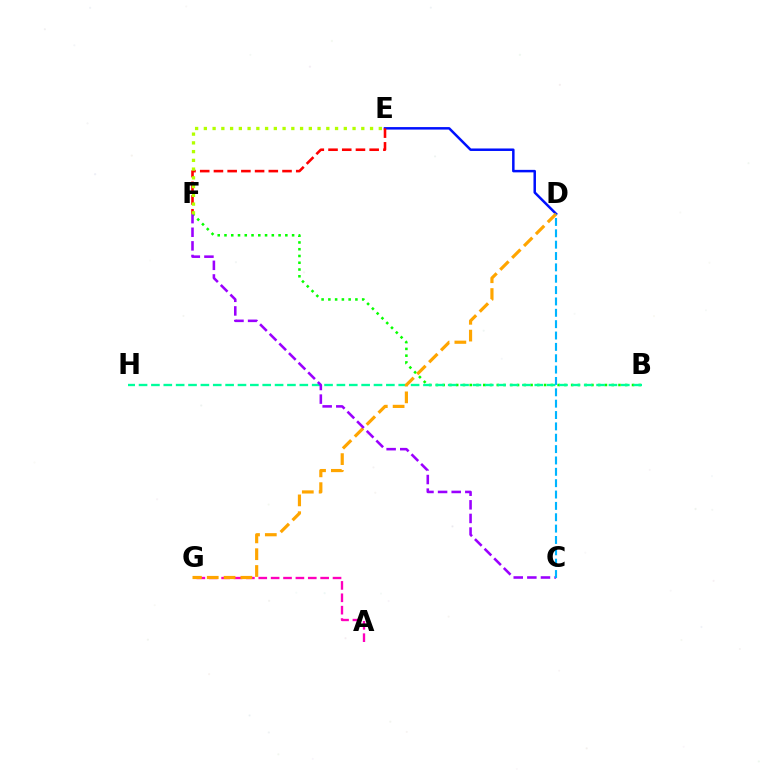{('A', 'G'): [{'color': '#ff00bd', 'line_style': 'dashed', 'thickness': 1.68}], ('D', 'E'): [{'color': '#0010ff', 'line_style': 'solid', 'thickness': 1.8}], ('E', 'F'): [{'color': '#ff0000', 'line_style': 'dashed', 'thickness': 1.86}, {'color': '#b3ff00', 'line_style': 'dotted', 'thickness': 2.38}], ('B', 'F'): [{'color': '#08ff00', 'line_style': 'dotted', 'thickness': 1.84}], ('B', 'H'): [{'color': '#00ff9d', 'line_style': 'dashed', 'thickness': 1.68}], ('D', 'G'): [{'color': '#ffa500', 'line_style': 'dashed', 'thickness': 2.28}], ('C', 'F'): [{'color': '#9b00ff', 'line_style': 'dashed', 'thickness': 1.85}], ('C', 'D'): [{'color': '#00b5ff', 'line_style': 'dashed', 'thickness': 1.54}]}